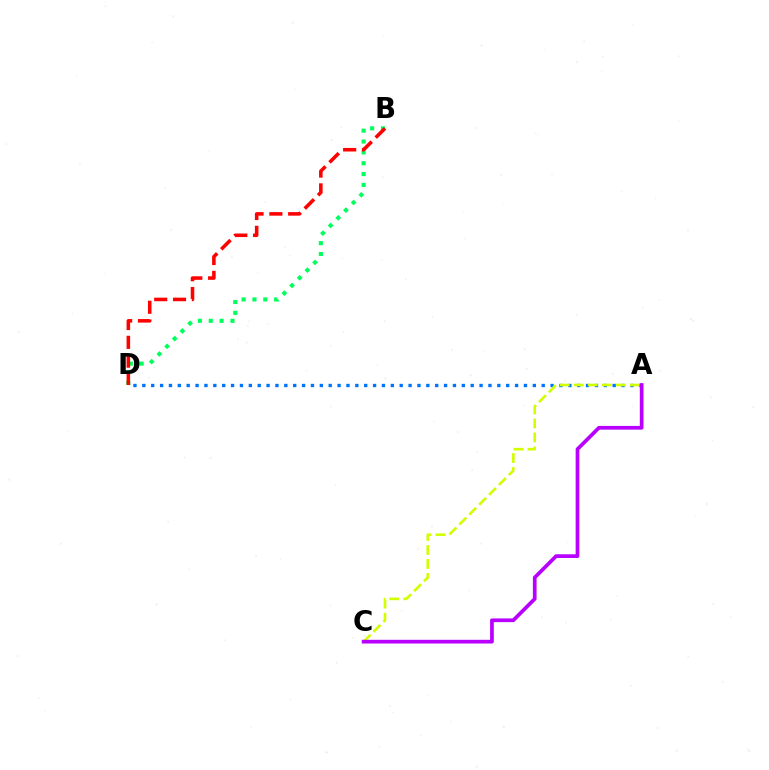{('A', 'D'): [{'color': '#0074ff', 'line_style': 'dotted', 'thickness': 2.41}], ('A', 'C'): [{'color': '#d1ff00', 'line_style': 'dashed', 'thickness': 1.9}, {'color': '#b900ff', 'line_style': 'solid', 'thickness': 2.67}], ('B', 'D'): [{'color': '#00ff5c', 'line_style': 'dotted', 'thickness': 2.95}, {'color': '#ff0000', 'line_style': 'dashed', 'thickness': 2.56}]}